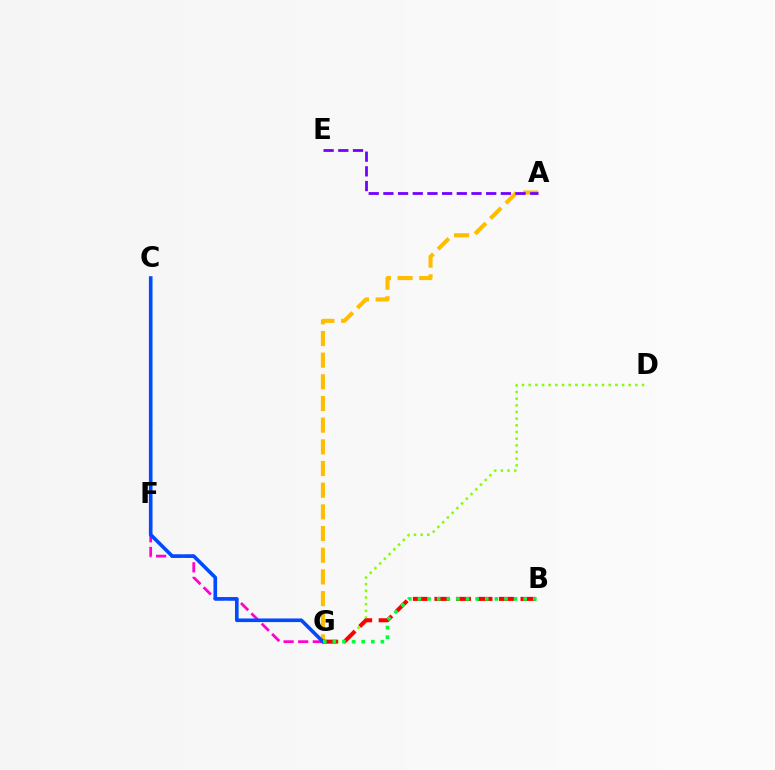{('F', 'G'): [{'color': '#ff00cf', 'line_style': 'dashed', 'thickness': 1.98}], ('A', 'G'): [{'color': '#ffbd00', 'line_style': 'dashed', 'thickness': 2.94}], ('D', 'G'): [{'color': '#84ff00', 'line_style': 'dotted', 'thickness': 1.81}], ('B', 'G'): [{'color': '#ff0000', 'line_style': 'dashed', 'thickness': 2.92}, {'color': '#00ff39', 'line_style': 'dotted', 'thickness': 2.61}], ('C', 'F'): [{'color': '#00fff6', 'line_style': 'dotted', 'thickness': 1.65}], ('C', 'G'): [{'color': '#004bff', 'line_style': 'solid', 'thickness': 2.61}], ('A', 'E'): [{'color': '#7200ff', 'line_style': 'dashed', 'thickness': 1.99}]}